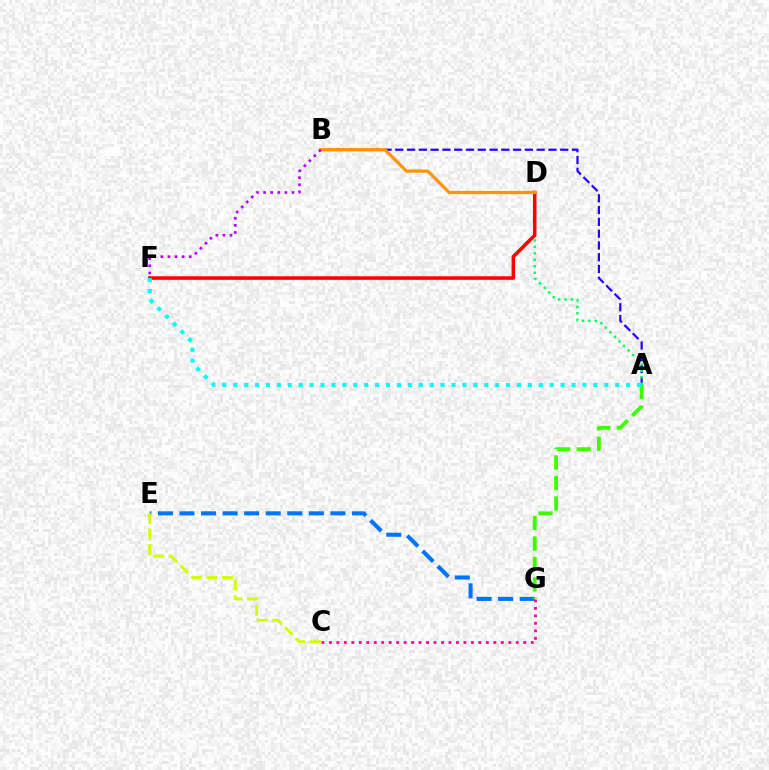{('A', 'B'): [{'color': '#2500ff', 'line_style': 'dashed', 'thickness': 1.6}], ('A', 'D'): [{'color': '#00ff5c', 'line_style': 'dotted', 'thickness': 1.75}], ('E', 'G'): [{'color': '#0074ff', 'line_style': 'dashed', 'thickness': 2.93}], ('D', 'F'): [{'color': '#ff0000', 'line_style': 'solid', 'thickness': 2.54}], ('A', 'G'): [{'color': '#3dff00', 'line_style': 'dashed', 'thickness': 2.78}], ('C', 'G'): [{'color': '#ff00ac', 'line_style': 'dotted', 'thickness': 2.03}], ('C', 'E'): [{'color': '#d1ff00', 'line_style': 'dashed', 'thickness': 2.11}], ('B', 'D'): [{'color': '#ff9400', 'line_style': 'solid', 'thickness': 2.31}], ('A', 'F'): [{'color': '#00fff6', 'line_style': 'dotted', 'thickness': 2.97}], ('B', 'F'): [{'color': '#b900ff', 'line_style': 'dotted', 'thickness': 1.93}]}